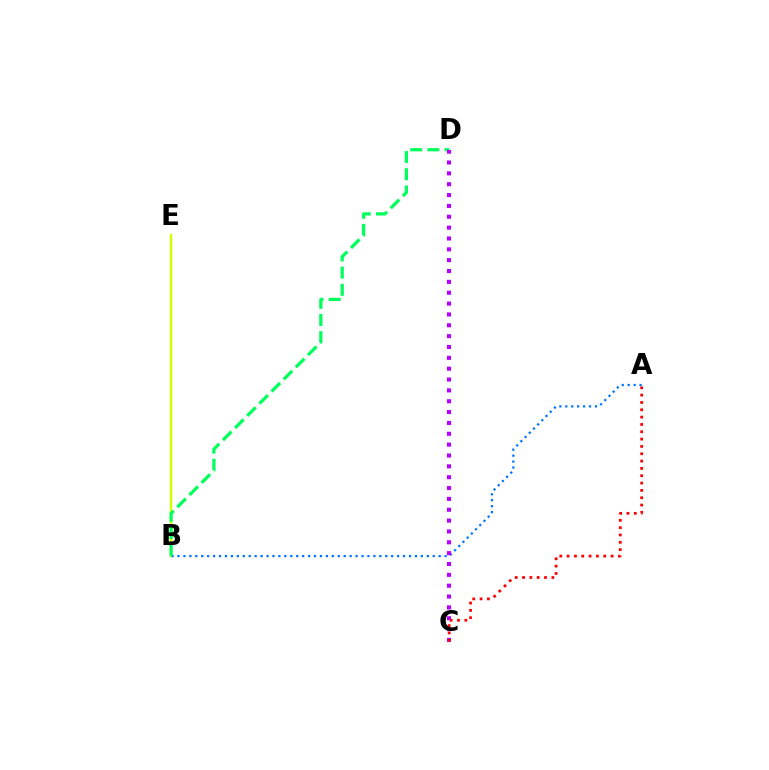{('B', 'E'): [{'color': '#d1ff00', 'line_style': 'solid', 'thickness': 1.76}], ('A', 'B'): [{'color': '#0074ff', 'line_style': 'dotted', 'thickness': 1.61}], ('B', 'D'): [{'color': '#00ff5c', 'line_style': 'dashed', 'thickness': 2.33}], ('C', 'D'): [{'color': '#b900ff', 'line_style': 'dotted', 'thickness': 2.95}], ('A', 'C'): [{'color': '#ff0000', 'line_style': 'dotted', 'thickness': 1.99}]}